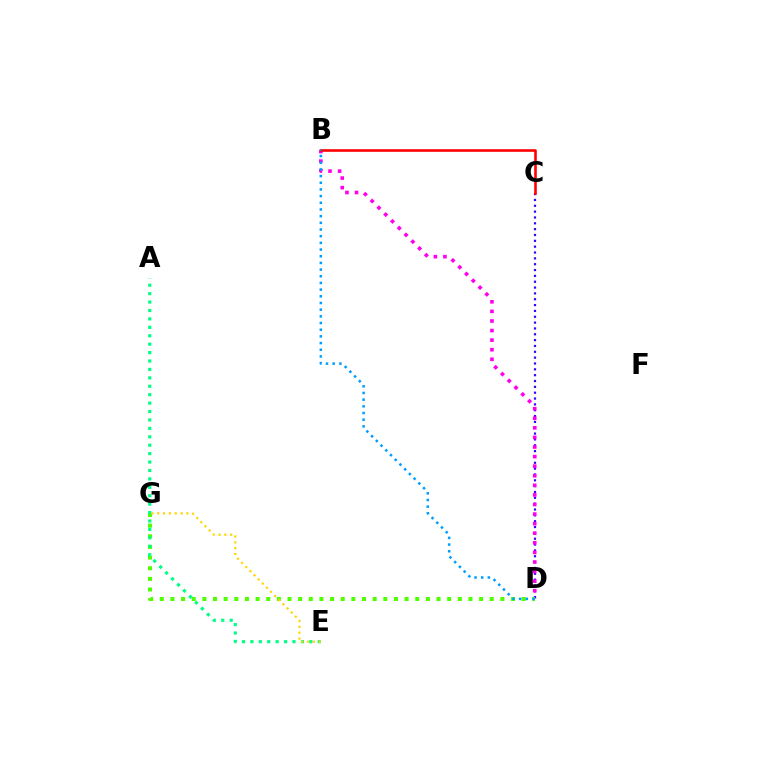{('C', 'D'): [{'color': '#3700ff', 'line_style': 'dotted', 'thickness': 1.59}], ('B', 'D'): [{'color': '#ff00ed', 'line_style': 'dotted', 'thickness': 2.6}, {'color': '#009eff', 'line_style': 'dotted', 'thickness': 1.81}], ('B', 'C'): [{'color': '#ff0000', 'line_style': 'solid', 'thickness': 1.87}], ('D', 'G'): [{'color': '#4fff00', 'line_style': 'dotted', 'thickness': 2.89}], ('A', 'E'): [{'color': '#00ff86', 'line_style': 'dotted', 'thickness': 2.29}], ('E', 'G'): [{'color': '#ffd500', 'line_style': 'dotted', 'thickness': 1.59}]}